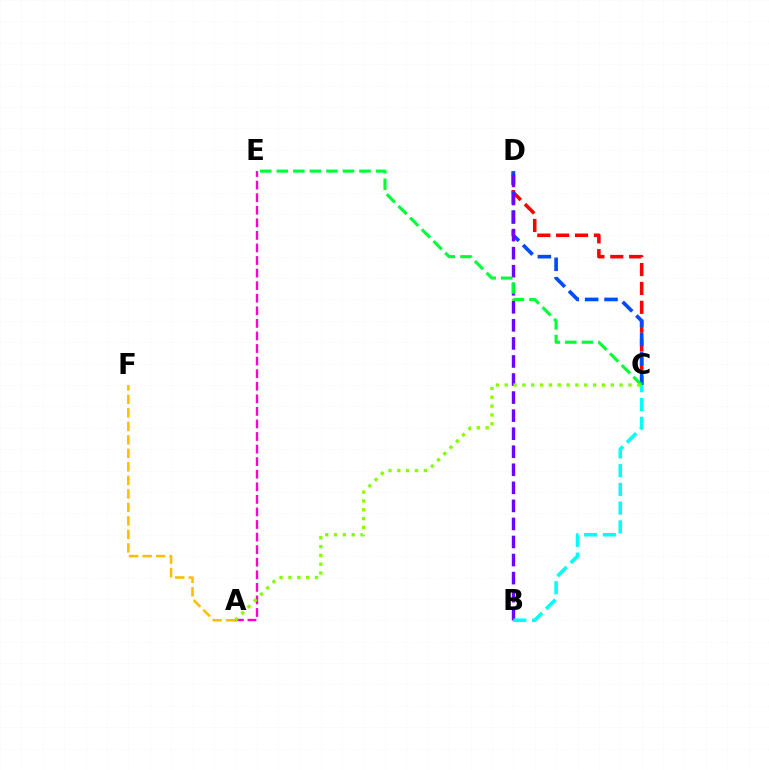{('A', 'F'): [{'color': '#ffbd00', 'line_style': 'dashed', 'thickness': 1.83}], ('C', 'D'): [{'color': '#ff0000', 'line_style': 'dashed', 'thickness': 2.56}, {'color': '#004bff', 'line_style': 'dashed', 'thickness': 2.63}], ('B', 'D'): [{'color': '#7200ff', 'line_style': 'dashed', 'thickness': 2.45}], ('C', 'E'): [{'color': '#00ff39', 'line_style': 'dashed', 'thickness': 2.25}], ('A', 'E'): [{'color': '#ff00cf', 'line_style': 'dashed', 'thickness': 1.71}], ('B', 'C'): [{'color': '#00fff6', 'line_style': 'dashed', 'thickness': 2.55}], ('A', 'C'): [{'color': '#84ff00', 'line_style': 'dotted', 'thickness': 2.4}]}